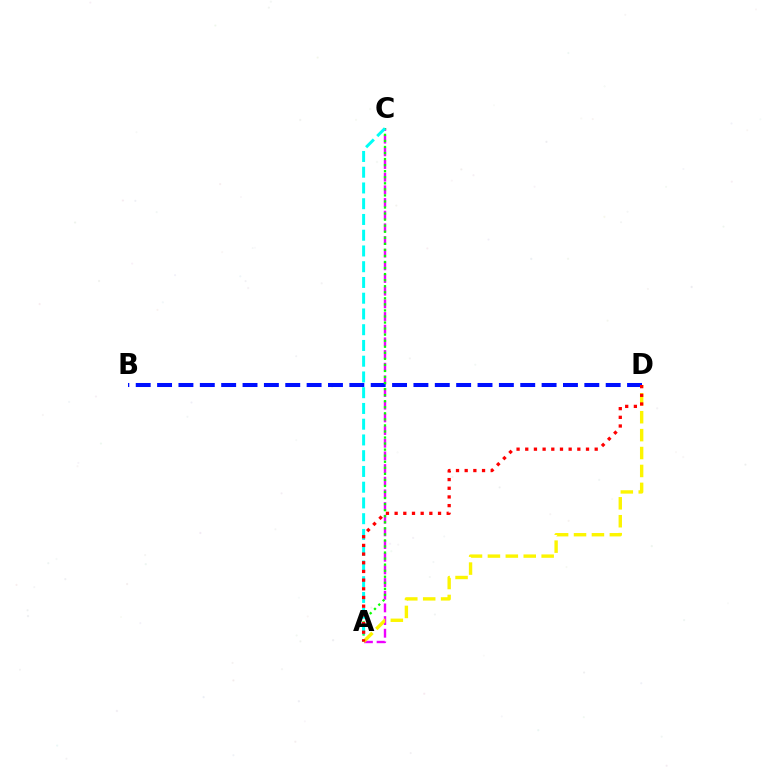{('A', 'C'): [{'color': '#ee00ff', 'line_style': 'dashed', 'thickness': 1.72}, {'color': '#08ff00', 'line_style': 'dotted', 'thickness': 1.64}, {'color': '#00fff6', 'line_style': 'dashed', 'thickness': 2.14}], ('B', 'D'): [{'color': '#0010ff', 'line_style': 'dashed', 'thickness': 2.9}], ('A', 'D'): [{'color': '#fcf500', 'line_style': 'dashed', 'thickness': 2.43}, {'color': '#ff0000', 'line_style': 'dotted', 'thickness': 2.36}]}